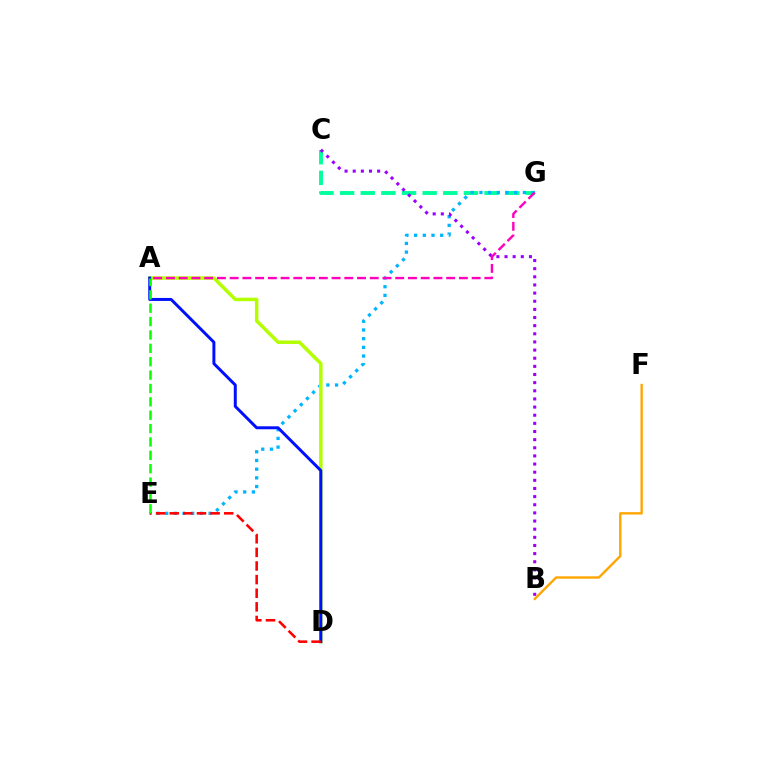{('C', 'G'): [{'color': '#00ff9d', 'line_style': 'dashed', 'thickness': 2.8}], ('E', 'G'): [{'color': '#00b5ff', 'line_style': 'dotted', 'thickness': 2.36}], ('A', 'D'): [{'color': '#b3ff00', 'line_style': 'solid', 'thickness': 2.52}, {'color': '#0010ff', 'line_style': 'solid', 'thickness': 2.14}], ('D', 'E'): [{'color': '#ff0000', 'line_style': 'dashed', 'thickness': 1.85}], ('B', 'C'): [{'color': '#9b00ff', 'line_style': 'dotted', 'thickness': 2.21}], ('A', 'G'): [{'color': '#ff00bd', 'line_style': 'dashed', 'thickness': 1.73}], ('B', 'F'): [{'color': '#ffa500', 'line_style': 'solid', 'thickness': 1.71}], ('A', 'E'): [{'color': '#08ff00', 'line_style': 'dashed', 'thickness': 1.82}]}